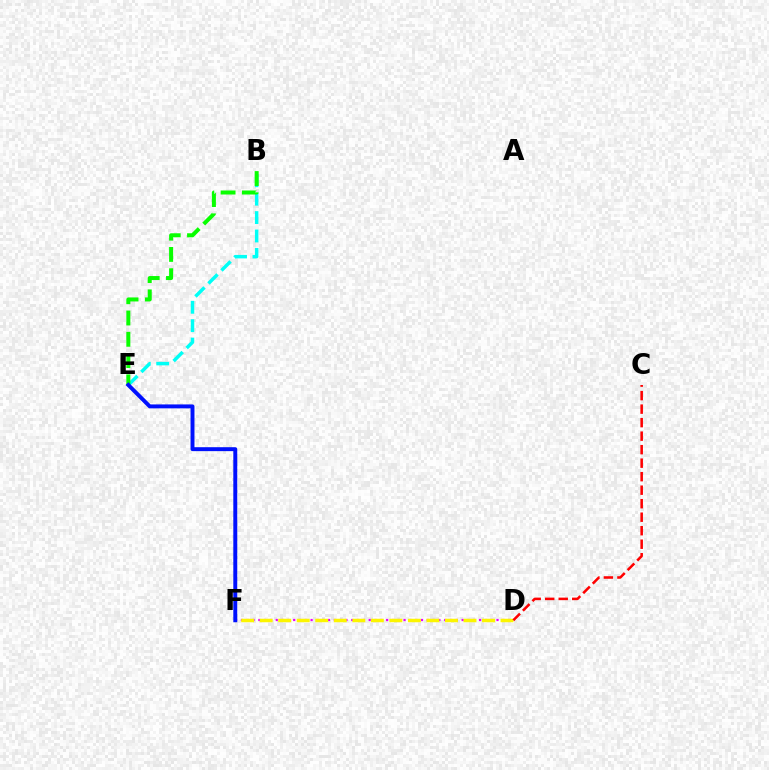{('B', 'E'): [{'color': '#00fff6', 'line_style': 'dashed', 'thickness': 2.5}, {'color': '#08ff00', 'line_style': 'dashed', 'thickness': 2.89}], ('D', 'F'): [{'color': '#ee00ff', 'line_style': 'dotted', 'thickness': 1.58}, {'color': '#fcf500', 'line_style': 'dashed', 'thickness': 2.52}], ('C', 'D'): [{'color': '#ff0000', 'line_style': 'dashed', 'thickness': 1.84}], ('E', 'F'): [{'color': '#0010ff', 'line_style': 'solid', 'thickness': 2.83}]}